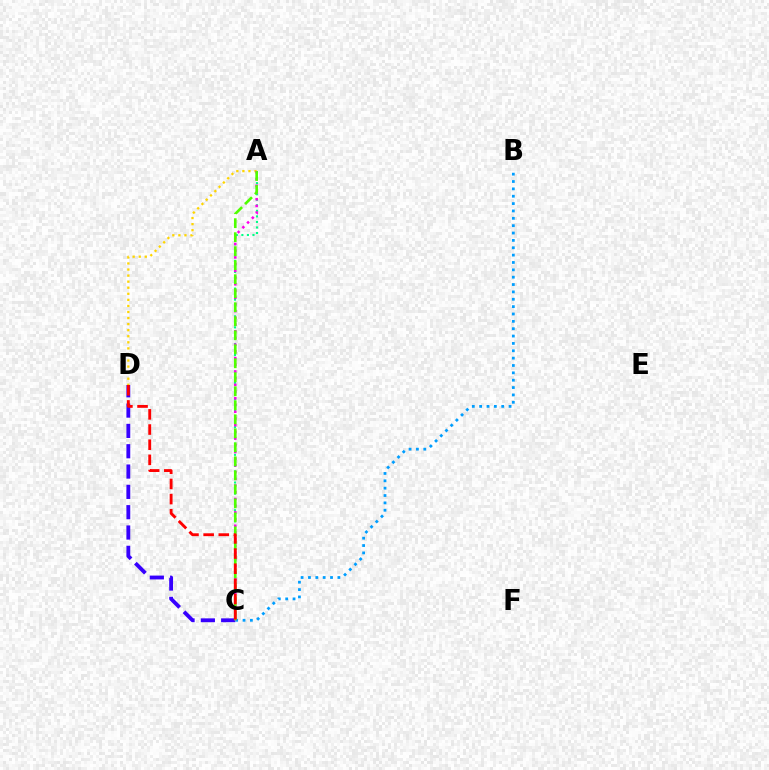{('C', 'D'): [{'color': '#3700ff', 'line_style': 'dashed', 'thickness': 2.76}, {'color': '#ff0000', 'line_style': 'dashed', 'thickness': 2.06}], ('A', 'C'): [{'color': '#00ff86', 'line_style': 'dotted', 'thickness': 1.51}, {'color': '#ff00ed', 'line_style': 'dotted', 'thickness': 1.82}, {'color': '#4fff00', 'line_style': 'dashed', 'thickness': 1.9}], ('A', 'D'): [{'color': '#ffd500', 'line_style': 'dotted', 'thickness': 1.65}], ('B', 'C'): [{'color': '#009eff', 'line_style': 'dotted', 'thickness': 2.0}]}